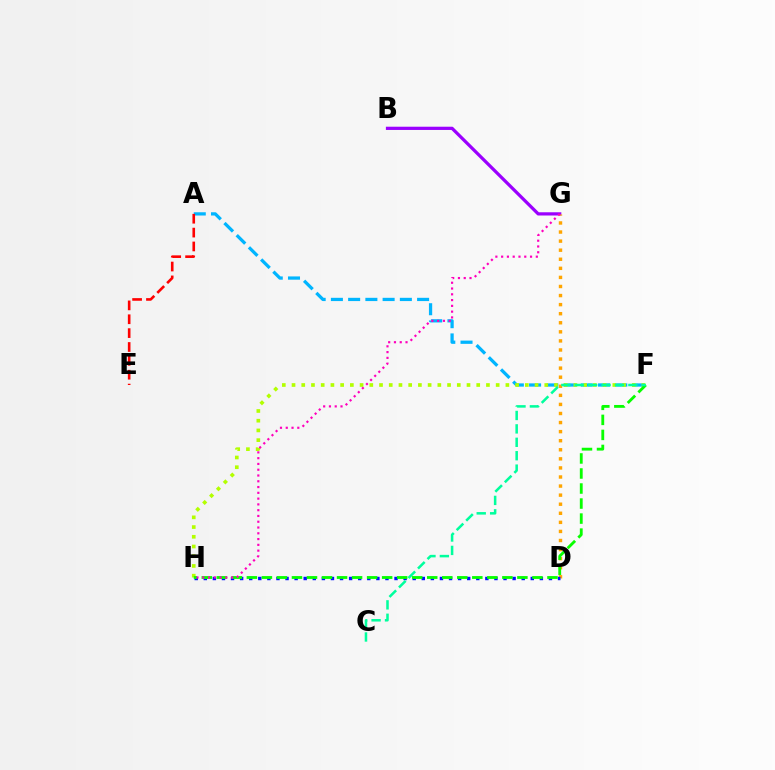{('A', 'F'): [{'color': '#00b5ff', 'line_style': 'dashed', 'thickness': 2.34}], ('F', 'H'): [{'color': '#b3ff00', 'line_style': 'dotted', 'thickness': 2.64}, {'color': '#08ff00', 'line_style': 'dashed', 'thickness': 2.04}], ('B', 'G'): [{'color': '#9b00ff', 'line_style': 'solid', 'thickness': 2.32}], ('D', 'G'): [{'color': '#ffa500', 'line_style': 'dotted', 'thickness': 2.46}], ('D', 'H'): [{'color': '#0010ff', 'line_style': 'dotted', 'thickness': 2.47}], ('A', 'E'): [{'color': '#ff0000', 'line_style': 'dashed', 'thickness': 1.88}], ('C', 'F'): [{'color': '#00ff9d', 'line_style': 'dashed', 'thickness': 1.82}], ('G', 'H'): [{'color': '#ff00bd', 'line_style': 'dotted', 'thickness': 1.57}]}